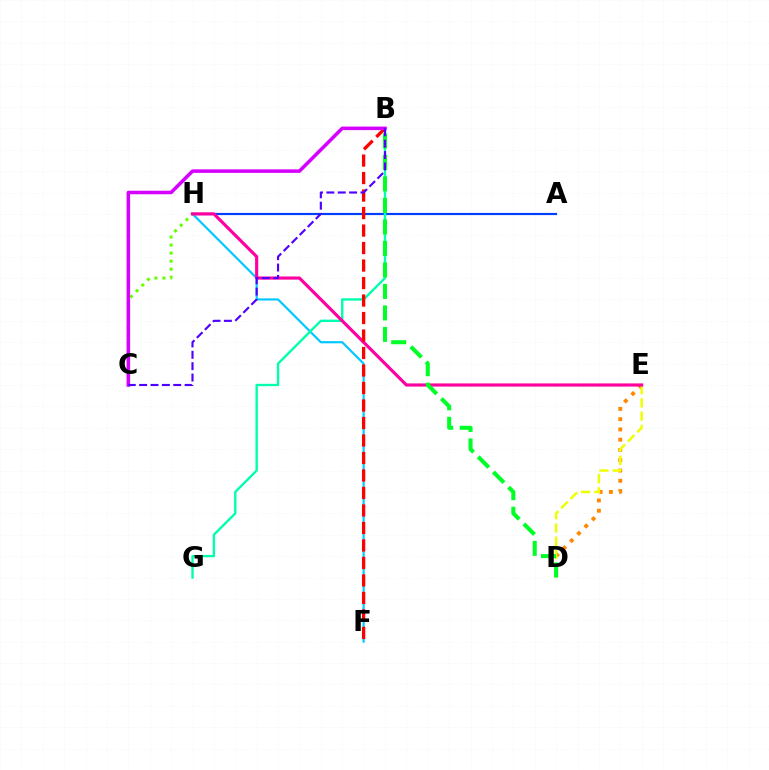{('A', 'H'): [{'color': '#003fff', 'line_style': 'solid', 'thickness': 1.57}], ('D', 'E'): [{'color': '#ff8800', 'line_style': 'dotted', 'thickness': 2.79}, {'color': '#eeff00', 'line_style': 'dashed', 'thickness': 1.8}], ('F', 'H'): [{'color': '#00c7ff', 'line_style': 'solid', 'thickness': 1.56}], ('B', 'G'): [{'color': '#00ffaf', 'line_style': 'solid', 'thickness': 1.72}], ('C', 'H'): [{'color': '#66ff00', 'line_style': 'dotted', 'thickness': 2.18}], ('E', 'H'): [{'color': '#ff00a0', 'line_style': 'solid', 'thickness': 2.26}], ('B', 'D'): [{'color': '#00ff27', 'line_style': 'dashed', 'thickness': 2.92}], ('B', 'F'): [{'color': '#ff0000', 'line_style': 'dashed', 'thickness': 2.38}], ('B', 'C'): [{'color': '#d600ff', 'line_style': 'solid', 'thickness': 2.55}, {'color': '#4f00ff', 'line_style': 'dashed', 'thickness': 1.54}]}